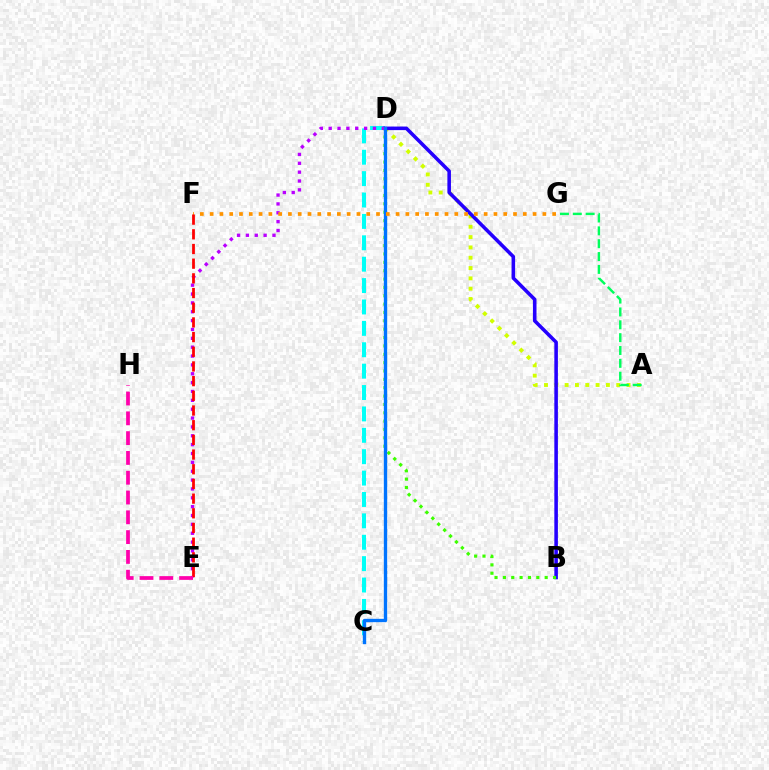{('A', 'D'): [{'color': '#d1ff00', 'line_style': 'dotted', 'thickness': 2.8}], ('C', 'D'): [{'color': '#00fff6', 'line_style': 'dashed', 'thickness': 2.91}, {'color': '#0074ff', 'line_style': 'solid', 'thickness': 2.41}], ('B', 'D'): [{'color': '#2500ff', 'line_style': 'solid', 'thickness': 2.56}, {'color': '#3dff00', 'line_style': 'dotted', 'thickness': 2.27}], ('A', 'G'): [{'color': '#00ff5c', 'line_style': 'dashed', 'thickness': 1.75}], ('D', 'E'): [{'color': '#b900ff', 'line_style': 'dotted', 'thickness': 2.41}], ('F', 'G'): [{'color': '#ff9400', 'line_style': 'dotted', 'thickness': 2.66}], ('E', 'F'): [{'color': '#ff0000', 'line_style': 'dashed', 'thickness': 1.99}], ('E', 'H'): [{'color': '#ff00ac', 'line_style': 'dashed', 'thickness': 2.69}]}